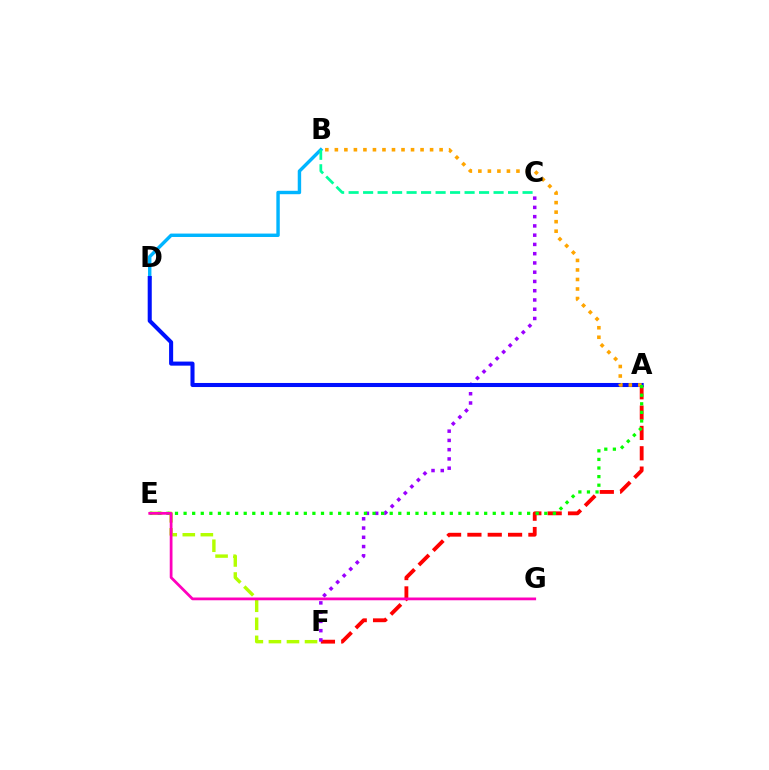{('A', 'F'): [{'color': '#ff0000', 'line_style': 'dashed', 'thickness': 2.76}], ('B', 'D'): [{'color': '#00b5ff', 'line_style': 'solid', 'thickness': 2.46}], ('E', 'F'): [{'color': '#b3ff00', 'line_style': 'dashed', 'thickness': 2.45}], ('C', 'F'): [{'color': '#9b00ff', 'line_style': 'dotted', 'thickness': 2.52}], ('A', 'D'): [{'color': '#0010ff', 'line_style': 'solid', 'thickness': 2.93}], ('A', 'B'): [{'color': '#ffa500', 'line_style': 'dotted', 'thickness': 2.59}], ('A', 'E'): [{'color': '#08ff00', 'line_style': 'dotted', 'thickness': 2.33}], ('E', 'G'): [{'color': '#ff00bd', 'line_style': 'solid', 'thickness': 1.99}], ('B', 'C'): [{'color': '#00ff9d', 'line_style': 'dashed', 'thickness': 1.97}]}